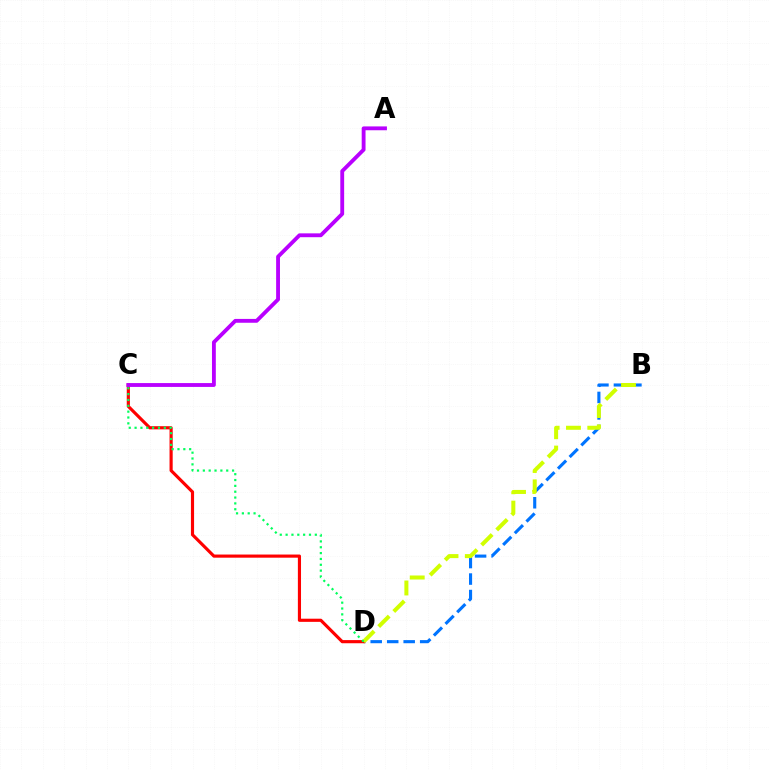{('B', 'D'): [{'color': '#0074ff', 'line_style': 'dashed', 'thickness': 2.24}, {'color': '#d1ff00', 'line_style': 'dashed', 'thickness': 2.9}], ('C', 'D'): [{'color': '#ff0000', 'line_style': 'solid', 'thickness': 2.27}, {'color': '#00ff5c', 'line_style': 'dotted', 'thickness': 1.59}], ('A', 'C'): [{'color': '#b900ff', 'line_style': 'solid', 'thickness': 2.77}]}